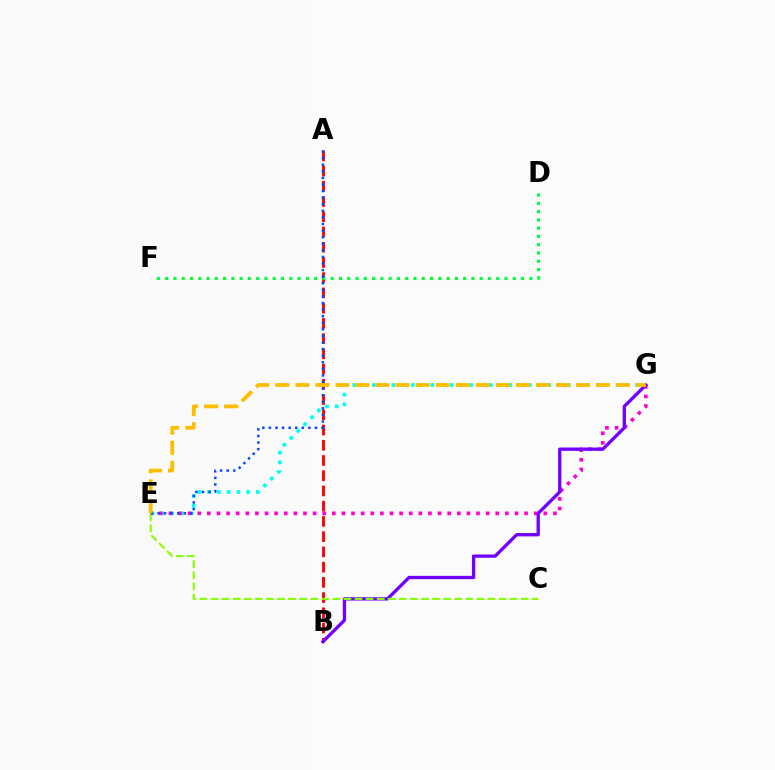{('E', 'G'): [{'color': '#00fff6', 'line_style': 'dotted', 'thickness': 2.65}, {'color': '#ff00cf', 'line_style': 'dotted', 'thickness': 2.61}, {'color': '#ffbd00', 'line_style': 'dashed', 'thickness': 2.72}], ('A', 'B'): [{'color': '#ff0000', 'line_style': 'dashed', 'thickness': 2.07}], ('B', 'G'): [{'color': '#7200ff', 'line_style': 'solid', 'thickness': 2.38}], ('D', 'F'): [{'color': '#00ff39', 'line_style': 'dotted', 'thickness': 2.25}], ('C', 'E'): [{'color': '#84ff00', 'line_style': 'dashed', 'thickness': 1.5}], ('A', 'E'): [{'color': '#004bff', 'line_style': 'dotted', 'thickness': 1.79}]}